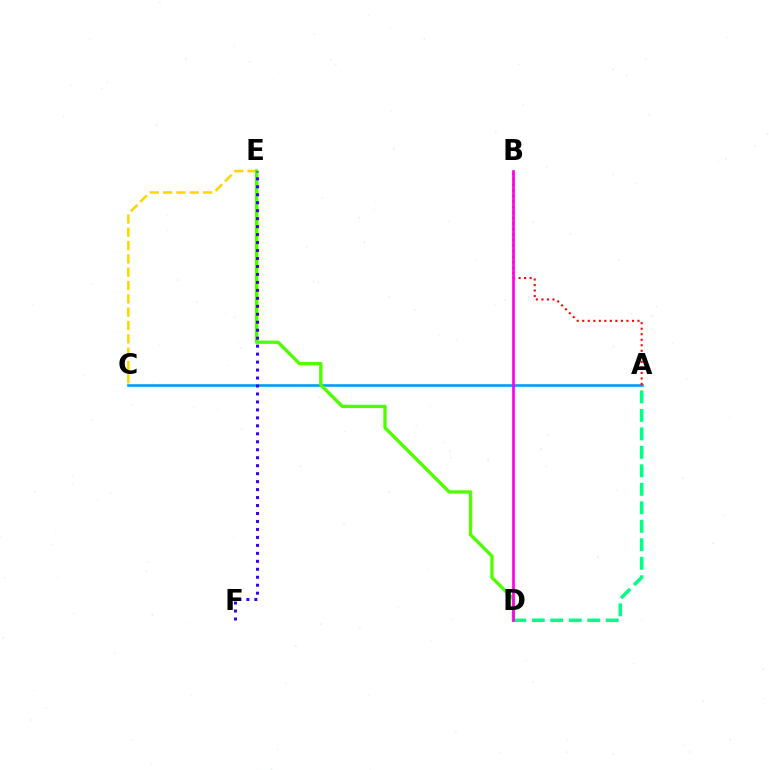{('A', 'D'): [{'color': '#00ff86', 'line_style': 'dashed', 'thickness': 2.51}], ('A', 'C'): [{'color': '#009eff', 'line_style': 'solid', 'thickness': 1.88}], ('C', 'E'): [{'color': '#ffd500', 'line_style': 'dashed', 'thickness': 1.81}], ('A', 'B'): [{'color': '#ff0000', 'line_style': 'dotted', 'thickness': 1.5}], ('D', 'E'): [{'color': '#4fff00', 'line_style': 'solid', 'thickness': 2.4}], ('E', 'F'): [{'color': '#3700ff', 'line_style': 'dotted', 'thickness': 2.17}], ('B', 'D'): [{'color': '#ff00ed', 'line_style': 'solid', 'thickness': 1.94}]}